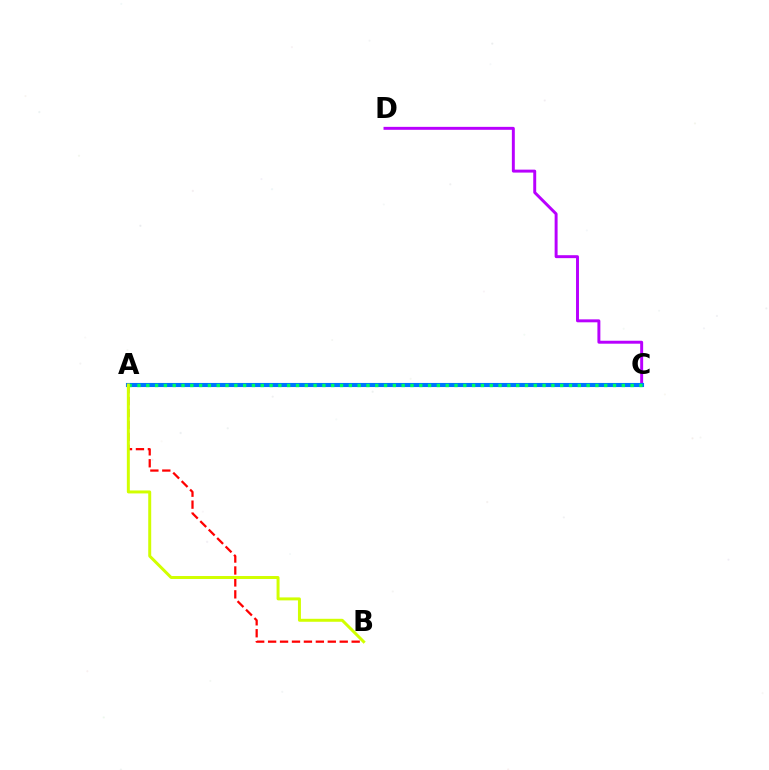{('C', 'D'): [{'color': '#b900ff', 'line_style': 'solid', 'thickness': 2.13}], ('A', 'B'): [{'color': '#ff0000', 'line_style': 'dashed', 'thickness': 1.62}, {'color': '#d1ff00', 'line_style': 'solid', 'thickness': 2.14}], ('A', 'C'): [{'color': '#0074ff', 'line_style': 'solid', 'thickness': 2.95}, {'color': '#00ff5c', 'line_style': 'dotted', 'thickness': 2.39}]}